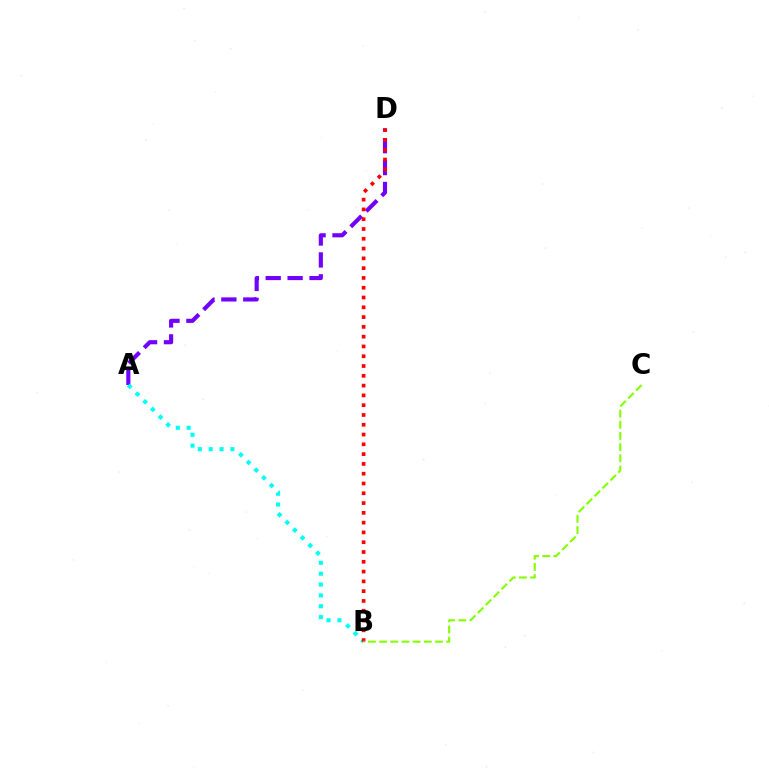{('A', 'D'): [{'color': '#7200ff', 'line_style': 'dashed', 'thickness': 2.98}], ('A', 'B'): [{'color': '#00fff6', 'line_style': 'dotted', 'thickness': 2.95}], ('B', 'D'): [{'color': '#ff0000', 'line_style': 'dotted', 'thickness': 2.66}], ('B', 'C'): [{'color': '#84ff00', 'line_style': 'dashed', 'thickness': 1.52}]}